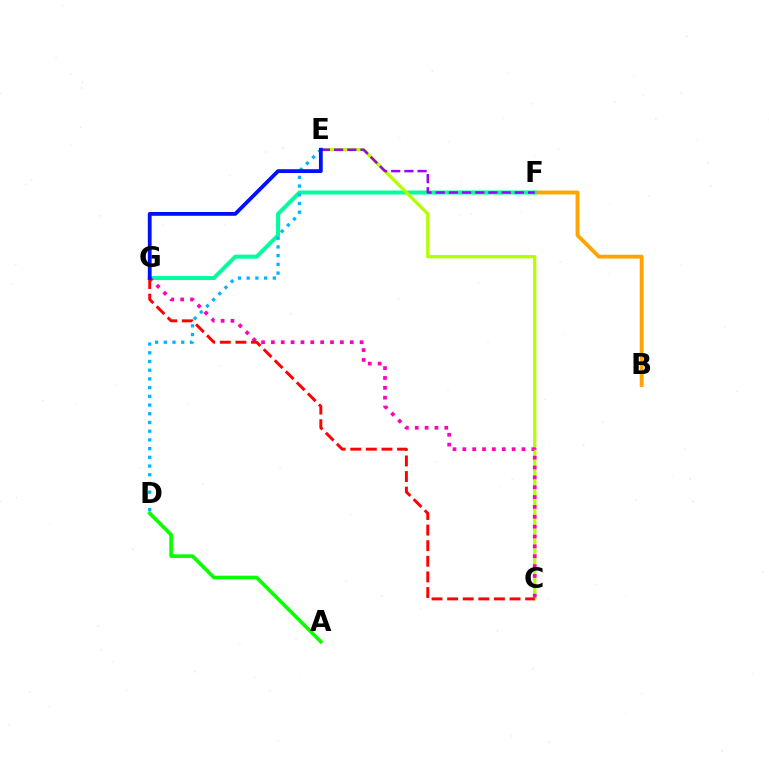{('B', 'F'): [{'color': '#ffa500', 'line_style': 'solid', 'thickness': 2.77}], ('F', 'G'): [{'color': '#00ff9d', 'line_style': 'solid', 'thickness': 2.88}], ('C', 'E'): [{'color': '#b3ff00', 'line_style': 'solid', 'thickness': 2.33}], ('D', 'E'): [{'color': '#00b5ff', 'line_style': 'dotted', 'thickness': 2.37}], ('C', 'G'): [{'color': '#ff00bd', 'line_style': 'dotted', 'thickness': 2.68}, {'color': '#ff0000', 'line_style': 'dashed', 'thickness': 2.12}], ('E', 'F'): [{'color': '#9b00ff', 'line_style': 'dashed', 'thickness': 1.79}], ('A', 'D'): [{'color': '#08ff00', 'line_style': 'solid', 'thickness': 2.61}], ('E', 'G'): [{'color': '#0010ff', 'line_style': 'solid', 'thickness': 2.73}]}